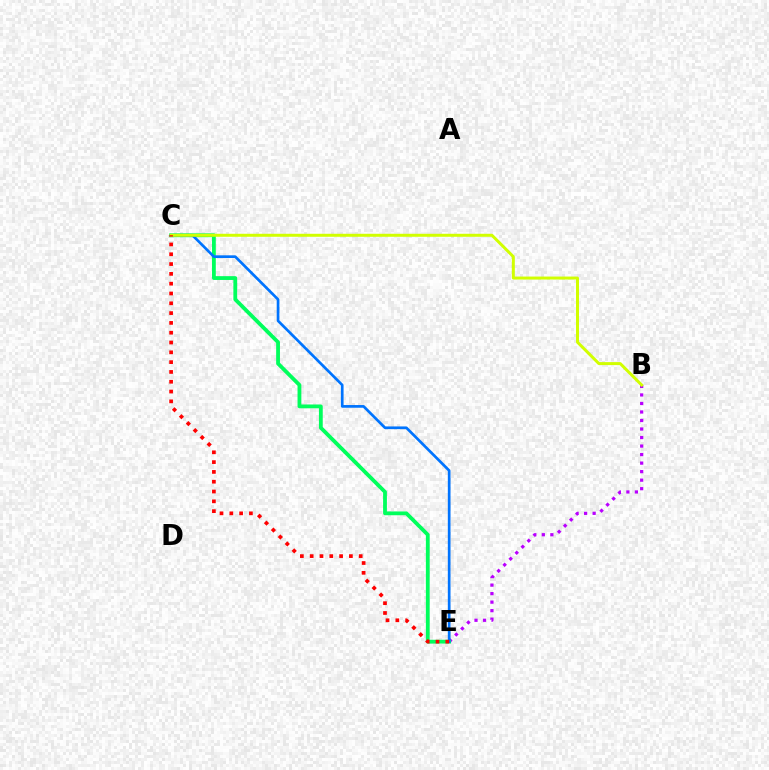{('B', 'E'): [{'color': '#b900ff', 'line_style': 'dotted', 'thickness': 2.32}], ('C', 'E'): [{'color': '#00ff5c', 'line_style': 'solid', 'thickness': 2.74}, {'color': '#0074ff', 'line_style': 'solid', 'thickness': 1.94}, {'color': '#ff0000', 'line_style': 'dotted', 'thickness': 2.66}], ('B', 'C'): [{'color': '#d1ff00', 'line_style': 'solid', 'thickness': 2.15}]}